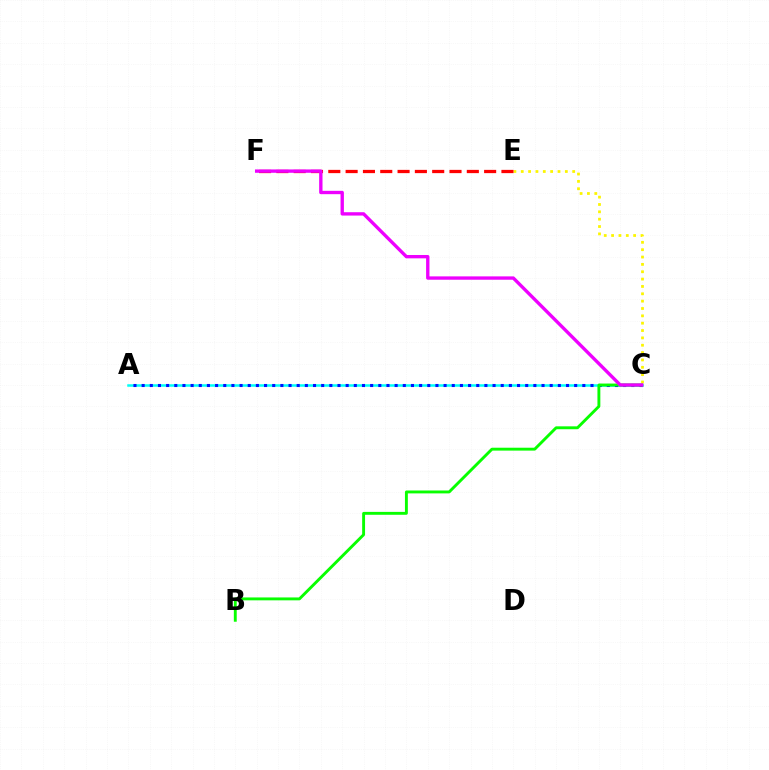{('A', 'C'): [{'color': '#00fff6', 'line_style': 'solid', 'thickness': 1.82}, {'color': '#0010ff', 'line_style': 'dotted', 'thickness': 2.22}], ('C', 'E'): [{'color': '#fcf500', 'line_style': 'dotted', 'thickness': 2.0}], ('B', 'C'): [{'color': '#08ff00', 'line_style': 'solid', 'thickness': 2.08}], ('E', 'F'): [{'color': '#ff0000', 'line_style': 'dashed', 'thickness': 2.35}], ('C', 'F'): [{'color': '#ee00ff', 'line_style': 'solid', 'thickness': 2.41}]}